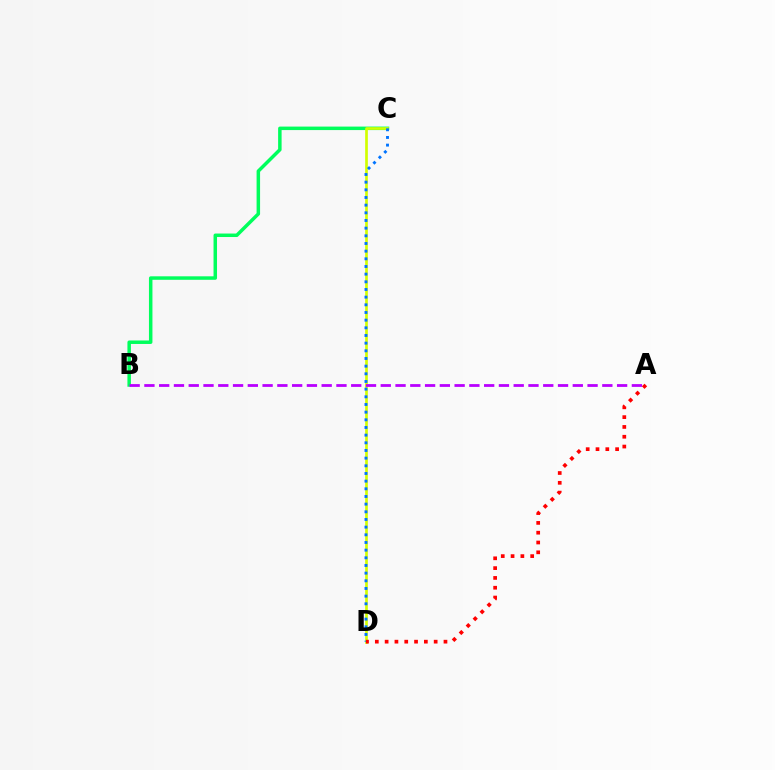{('B', 'C'): [{'color': '#00ff5c', 'line_style': 'solid', 'thickness': 2.51}], ('C', 'D'): [{'color': '#d1ff00', 'line_style': 'solid', 'thickness': 1.93}, {'color': '#0074ff', 'line_style': 'dotted', 'thickness': 2.08}], ('A', 'B'): [{'color': '#b900ff', 'line_style': 'dashed', 'thickness': 2.01}], ('A', 'D'): [{'color': '#ff0000', 'line_style': 'dotted', 'thickness': 2.66}]}